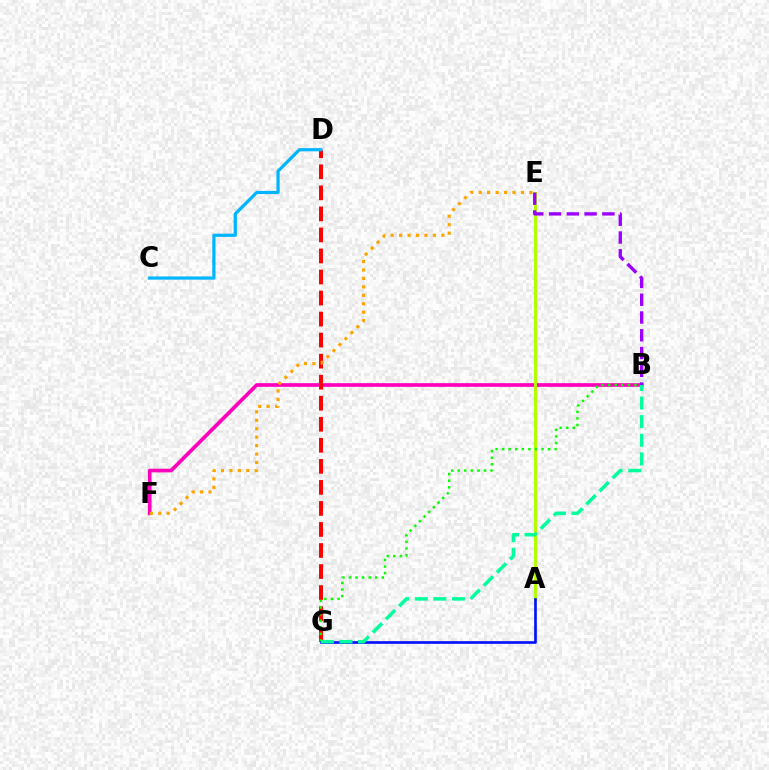{('B', 'F'): [{'color': '#ff00bd', 'line_style': 'solid', 'thickness': 2.64}], ('D', 'G'): [{'color': '#ff0000', 'line_style': 'dashed', 'thickness': 2.86}], ('C', 'D'): [{'color': '#00b5ff', 'line_style': 'solid', 'thickness': 2.32}], ('A', 'E'): [{'color': '#b3ff00', 'line_style': 'solid', 'thickness': 2.17}], ('B', 'G'): [{'color': '#08ff00', 'line_style': 'dotted', 'thickness': 1.79}, {'color': '#00ff9d', 'line_style': 'dashed', 'thickness': 2.53}], ('E', 'F'): [{'color': '#ffa500', 'line_style': 'dotted', 'thickness': 2.3}], ('A', 'G'): [{'color': '#0010ff', 'line_style': 'solid', 'thickness': 1.91}], ('B', 'E'): [{'color': '#9b00ff', 'line_style': 'dashed', 'thickness': 2.41}]}